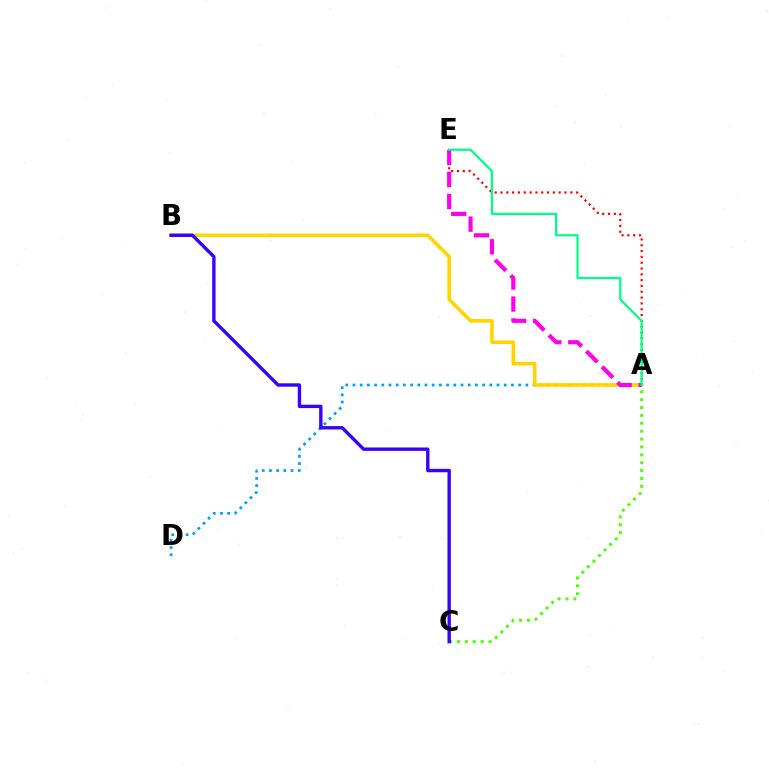{('A', 'E'): [{'color': '#ff0000', 'line_style': 'dotted', 'thickness': 1.58}, {'color': '#ff00ed', 'line_style': 'dashed', 'thickness': 2.99}, {'color': '#00ff86', 'line_style': 'solid', 'thickness': 1.61}], ('A', 'C'): [{'color': '#4fff00', 'line_style': 'dotted', 'thickness': 2.14}], ('A', 'D'): [{'color': '#009eff', 'line_style': 'dotted', 'thickness': 1.96}], ('A', 'B'): [{'color': '#ffd500', 'line_style': 'solid', 'thickness': 2.59}], ('B', 'C'): [{'color': '#3700ff', 'line_style': 'solid', 'thickness': 2.43}]}